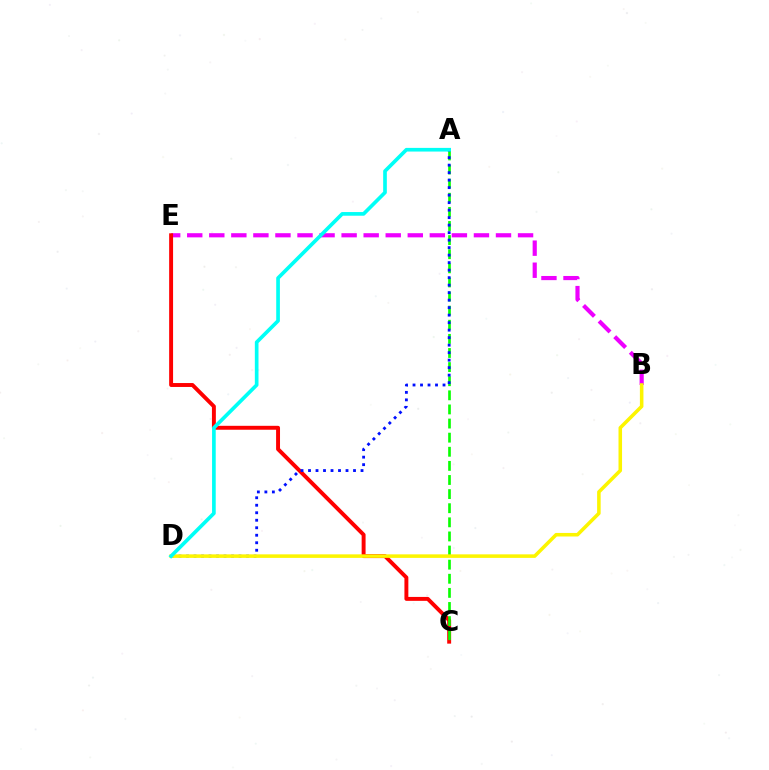{('B', 'E'): [{'color': '#ee00ff', 'line_style': 'dashed', 'thickness': 3.0}], ('C', 'E'): [{'color': '#ff0000', 'line_style': 'solid', 'thickness': 2.83}], ('A', 'C'): [{'color': '#08ff00', 'line_style': 'dashed', 'thickness': 1.92}], ('A', 'D'): [{'color': '#0010ff', 'line_style': 'dotted', 'thickness': 2.04}, {'color': '#00fff6', 'line_style': 'solid', 'thickness': 2.64}], ('B', 'D'): [{'color': '#fcf500', 'line_style': 'solid', 'thickness': 2.55}]}